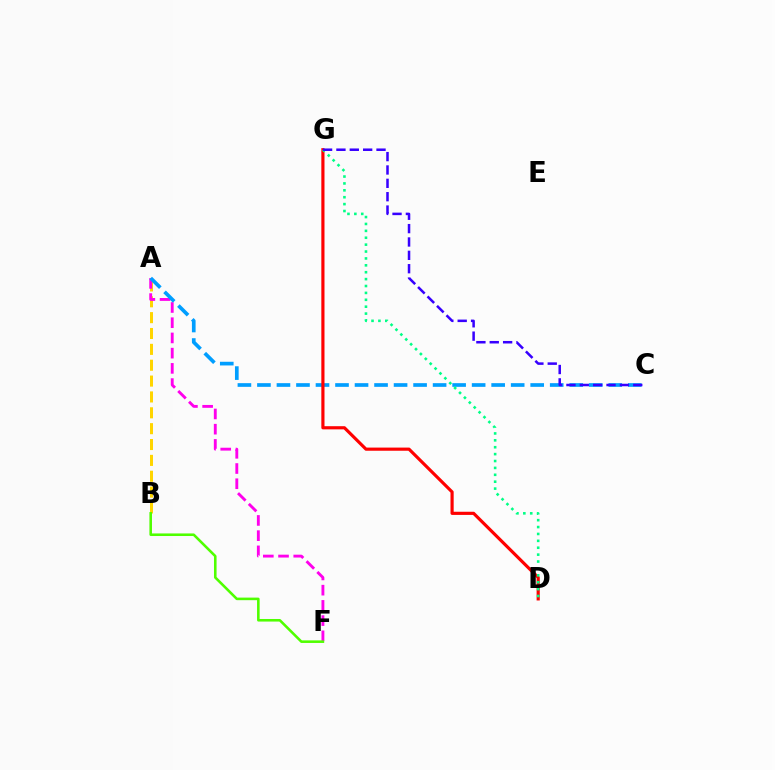{('A', 'B'): [{'color': '#ffd500', 'line_style': 'dashed', 'thickness': 2.15}], ('A', 'F'): [{'color': '#ff00ed', 'line_style': 'dashed', 'thickness': 2.07}], ('A', 'C'): [{'color': '#009eff', 'line_style': 'dashed', 'thickness': 2.65}], ('D', 'G'): [{'color': '#ff0000', 'line_style': 'solid', 'thickness': 2.28}, {'color': '#00ff86', 'line_style': 'dotted', 'thickness': 1.87}], ('C', 'G'): [{'color': '#3700ff', 'line_style': 'dashed', 'thickness': 1.82}], ('B', 'F'): [{'color': '#4fff00', 'line_style': 'solid', 'thickness': 1.85}]}